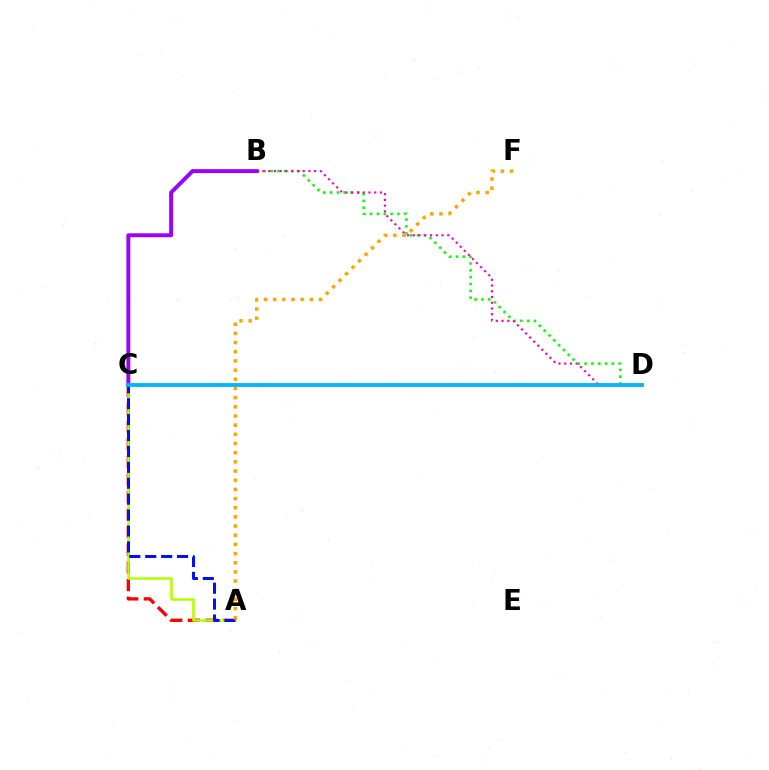{('A', 'C'): [{'color': '#ff0000', 'line_style': 'dashed', 'thickness': 2.4}, {'color': '#b3ff00', 'line_style': 'solid', 'thickness': 1.82}, {'color': '#0010ff', 'line_style': 'dashed', 'thickness': 2.16}], ('B', 'D'): [{'color': '#08ff00', 'line_style': 'dotted', 'thickness': 1.86}, {'color': '#ff00bd', 'line_style': 'dotted', 'thickness': 1.56}], ('C', 'D'): [{'color': '#00ff9d', 'line_style': 'dashed', 'thickness': 1.52}, {'color': '#00b5ff', 'line_style': 'solid', 'thickness': 2.76}], ('B', 'C'): [{'color': '#9b00ff', 'line_style': 'solid', 'thickness': 2.83}], ('A', 'F'): [{'color': '#ffa500', 'line_style': 'dotted', 'thickness': 2.49}]}